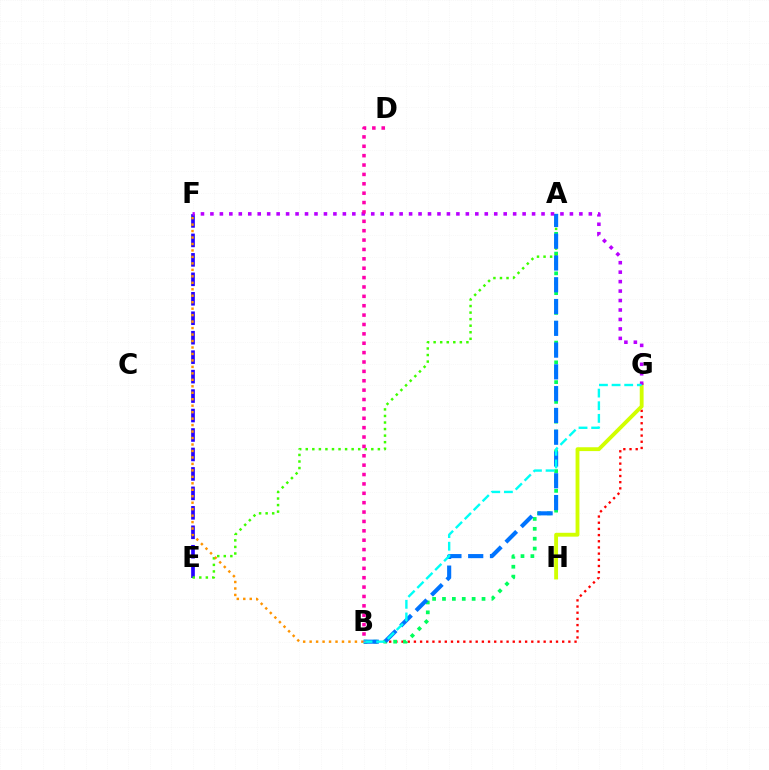{('B', 'G'): [{'color': '#ff0000', 'line_style': 'dotted', 'thickness': 1.68}, {'color': '#00fff6', 'line_style': 'dashed', 'thickness': 1.72}], ('E', 'F'): [{'color': '#2500ff', 'line_style': 'dashed', 'thickness': 2.64}], ('G', 'H'): [{'color': '#d1ff00', 'line_style': 'solid', 'thickness': 2.77}], ('A', 'B'): [{'color': '#00ff5c', 'line_style': 'dotted', 'thickness': 2.69}, {'color': '#0074ff', 'line_style': 'dashed', 'thickness': 2.96}], ('A', 'E'): [{'color': '#3dff00', 'line_style': 'dotted', 'thickness': 1.78}], ('F', 'G'): [{'color': '#b900ff', 'line_style': 'dotted', 'thickness': 2.57}], ('B', 'F'): [{'color': '#ff9400', 'line_style': 'dotted', 'thickness': 1.76}], ('B', 'D'): [{'color': '#ff00ac', 'line_style': 'dotted', 'thickness': 2.55}]}